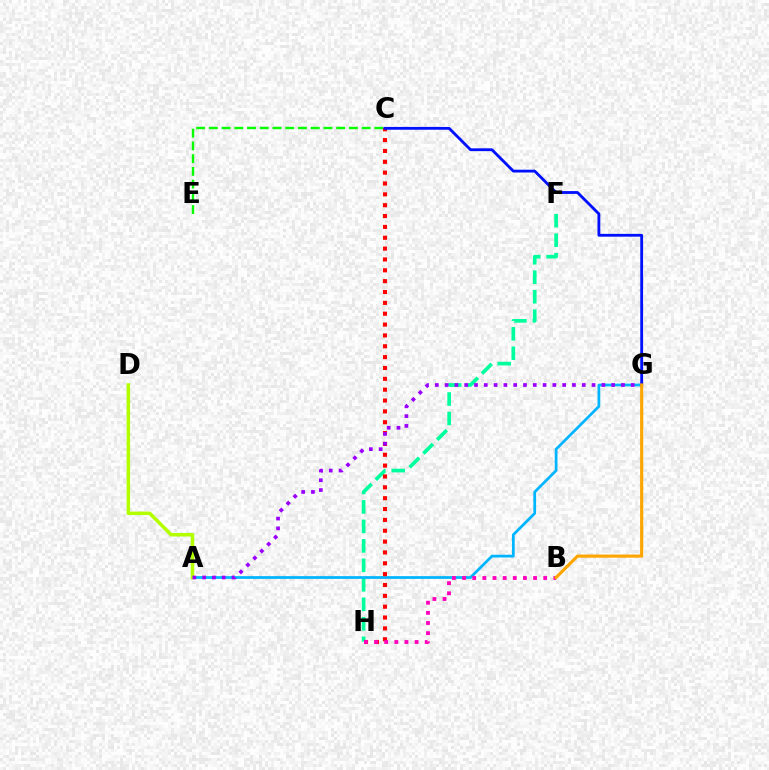{('C', 'E'): [{'color': '#08ff00', 'line_style': 'dashed', 'thickness': 1.73}], ('F', 'H'): [{'color': '#00ff9d', 'line_style': 'dashed', 'thickness': 2.65}], ('A', 'G'): [{'color': '#00b5ff', 'line_style': 'solid', 'thickness': 1.97}, {'color': '#9b00ff', 'line_style': 'dotted', 'thickness': 2.66}], ('C', 'H'): [{'color': '#ff0000', 'line_style': 'dotted', 'thickness': 2.95}], ('C', 'G'): [{'color': '#0010ff', 'line_style': 'solid', 'thickness': 2.03}], ('A', 'D'): [{'color': '#b3ff00', 'line_style': 'solid', 'thickness': 2.55}], ('B', 'H'): [{'color': '#ff00bd', 'line_style': 'dotted', 'thickness': 2.75}], ('B', 'G'): [{'color': '#ffa500', 'line_style': 'solid', 'thickness': 2.24}]}